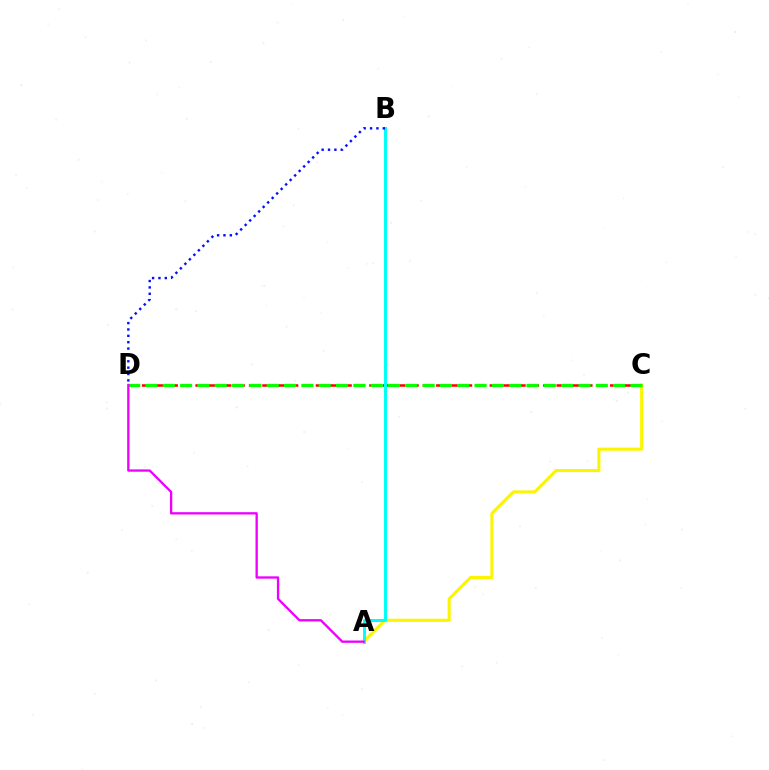{('C', 'D'): [{'color': '#ff0000', 'line_style': 'dashed', 'thickness': 1.82}, {'color': '#08ff00', 'line_style': 'dashed', 'thickness': 2.35}], ('A', 'C'): [{'color': '#fcf500', 'line_style': 'solid', 'thickness': 2.22}], ('A', 'B'): [{'color': '#00fff6', 'line_style': 'solid', 'thickness': 2.15}], ('B', 'D'): [{'color': '#0010ff', 'line_style': 'dotted', 'thickness': 1.73}], ('A', 'D'): [{'color': '#ee00ff', 'line_style': 'solid', 'thickness': 1.67}]}